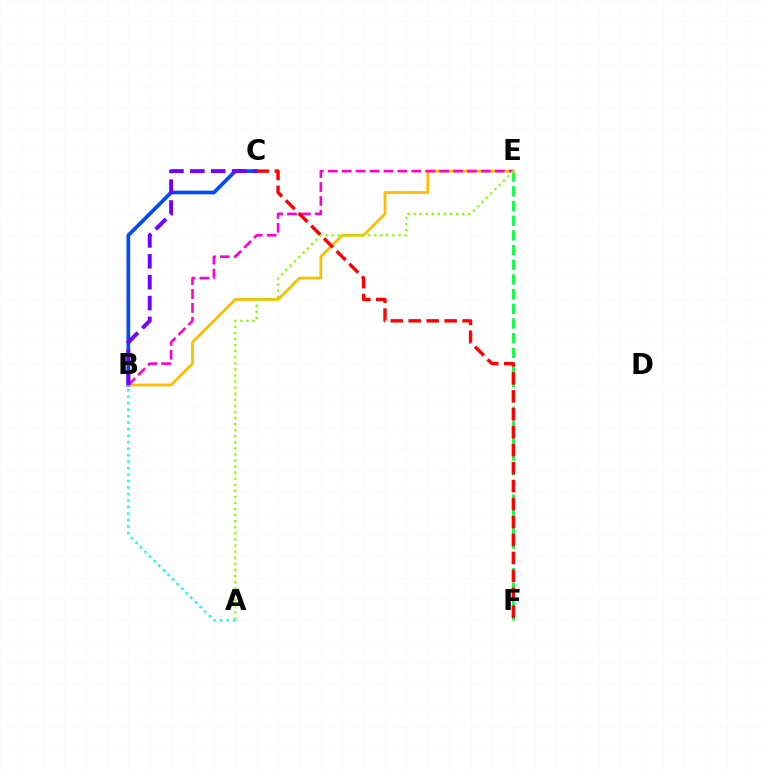{('E', 'F'): [{'color': '#00ff39', 'line_style': 'dashed', 'thickness': 1.99}], ('B', 'C'): [{'color': '#004bff', 'line_style': 'solid', 'thickness': 2.66}, {'color': '#7200ff', 'line_style': 'dashed', 'thickness': 2.84}], ('B', 'E'): [{'color': '#ffbd00', 'line_style': 'solid', 'thickness': 2.02}, {'color': '#ff00cf', 'line_style': 'dashed', 'thickness': 1.89}], ('A', 'B'): [{'color': '#00fff6', 'line_style': 'dotted', 'thickness': 1.76}], ('A', 'E'): [{'color': '#84ff00', 'line_style': 'dotted', 'thickness': 1.65}], ('C', 'F'): [{'color': '#ff0000', 'line_style': 'dashed', 'thickness': 2.44}]}